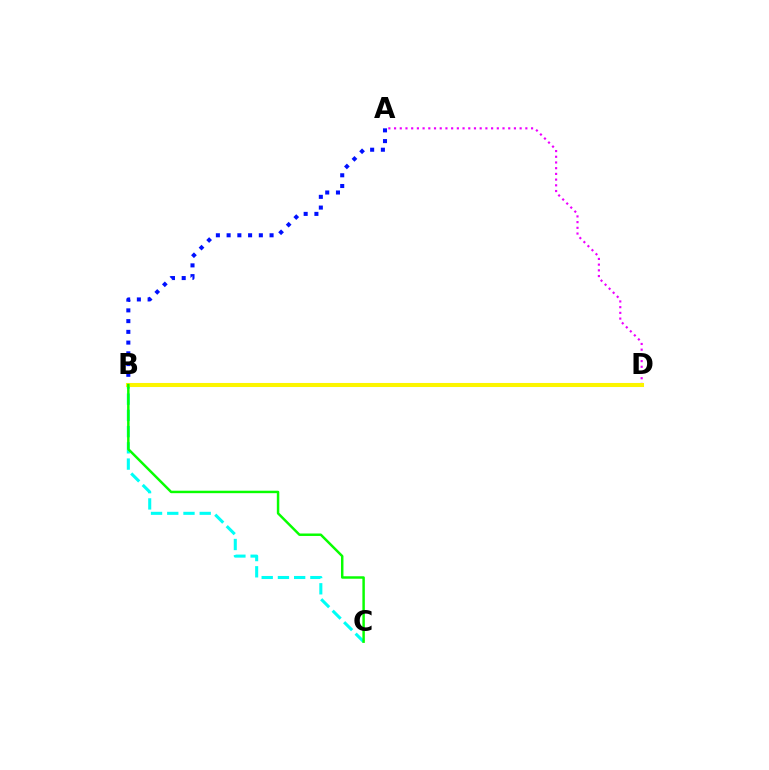{('A', 'B'): [{'color': '#0010ff', 'line_style': 'dotted', 'thickness': 2.92}], ('B', 'C'): [{'color': '#00fff6', 'line_style': 'dashed', 'thickness': 2.2}, {'color': '#08ff00', 'line_style': 'solid', 'thickness': 1.78}], ('A', 'D'): [{'color': '#ee00ff', 'line_style': 'dotted', 'thickness': 1.55}], ('B', 'D'): [{'color': '#ff0000', 'line_style': 'dotted', 'thickness': 2.67}, {'color': '#fcf500', 'line_style': 'solid', 'thickness': 2.91}]}